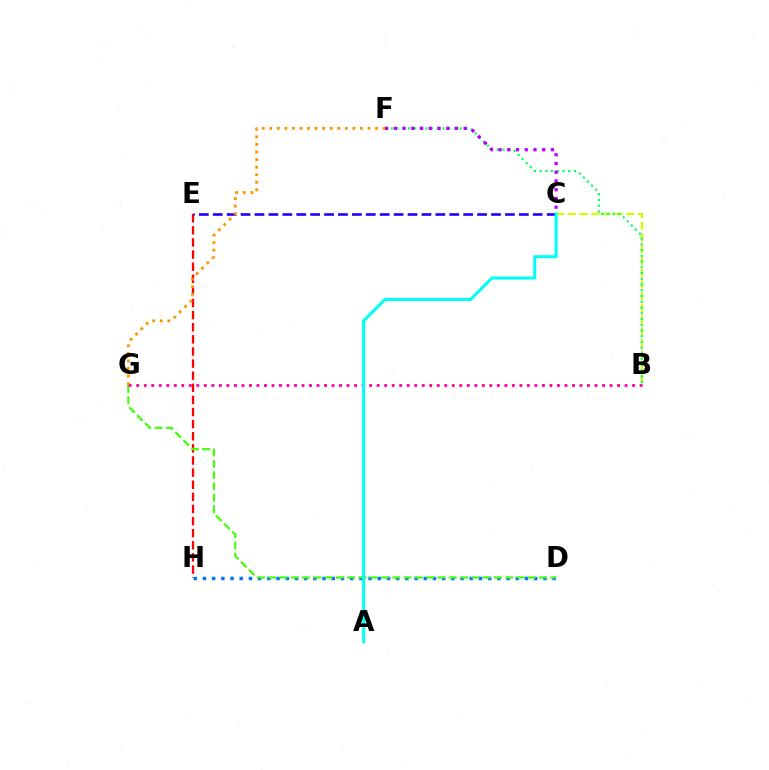{('E', 'H'): [{'color': '#ff0000', 'line_style': 'dashed', 'thickness': 1.65}], ('B', 'C'): [{'color': '#d1ff00', 'line_style': 'dashed', 'thickness': 1.59}], ('D', 'H'): [{'color': '#0074ff', 'line_style': 'dotted', 'thickness': 2.5}], ('B', 'F'): [{'color': '#00ff5c', 'line_style': 'dotted', 'thickness': 1.56}], ('C', 'E'): [{'color': '#2500ff', 'line_style': 'dashed', 'thickness': 1.89}], ('C', 'F'): [{'color': '#b900ff', 'line_style': 'dotted', 'thickness': 2.37}], ('D', 'G'): [{'color': '#3dff00', 'line_style': 'dashed', 'thickness': 1.53}], ('F', 'G'): [{'color': '#ff9400', 'line_style': 'dotted', 'thickness': 2.05}], ('B', 'G'): [{'color': '#ff00ac', 'line_style': 'dotted', 'thickness': 2.04}], ('A', 'C'): [{'color': '#00fff6', 'line_style': 'solid', 'thickness': 2.2}]}